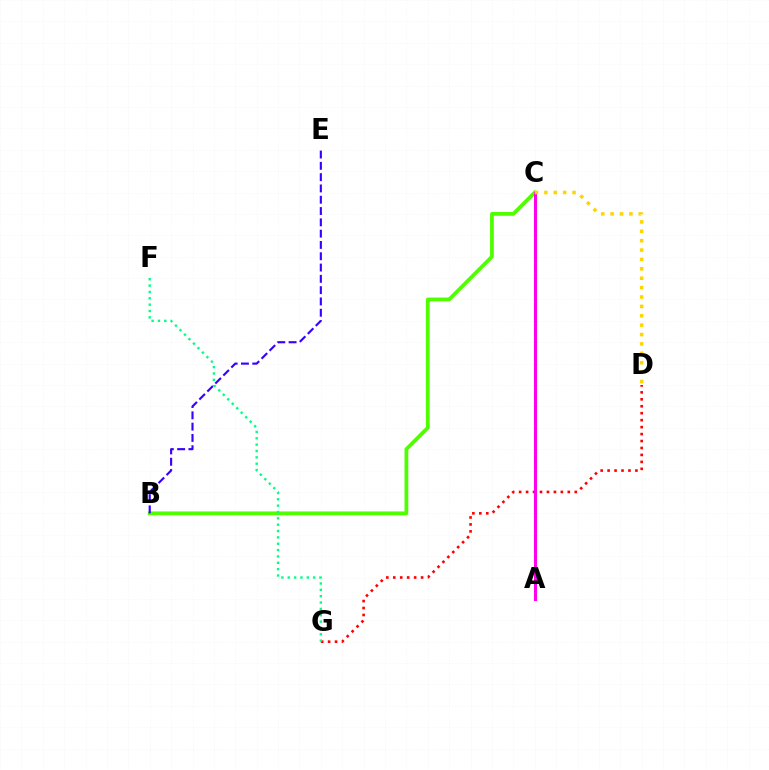{('B', 'C'): [{'color': '#4fff00', 'line_style': 'solid', 'thickness': 2.72}], ('B', 'E'): [{'color': '#3700ff', 'line_style': 'dashed', 'thickness': 1.54}], ('D', 'G'): [{'color': '#ff0000', 'line_style': 'dotted', 'thickness': 1.89}], ('A', 'C'): [{'color': '#009eff', 'line_style': 'dotted', 'thickness': 2.11}, {'color': '#ff00ed', 'line_style': 'solid', 'thickness': 2.2}], ('C', 'D'): [{'color': '#ffd500', 'line_style': 'dotted', 'thickness': 2.55}], ('F', 'G'): [{'color': '#00ff86', 'line_style': 'dotted', 'thickness': 1.73}]}